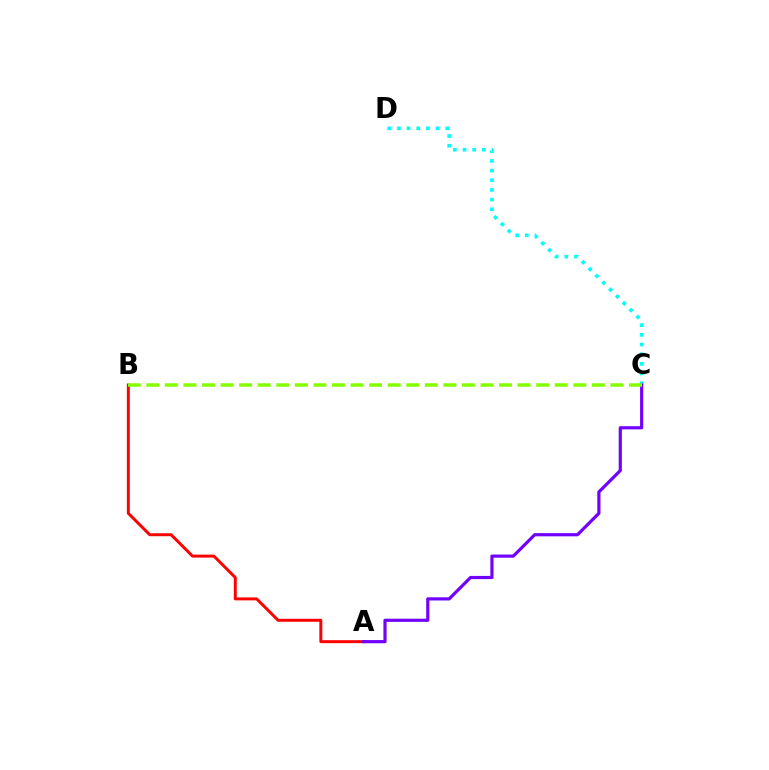{('C', 'D'): [{'color': '#00fff6', 'line_style': 'dotted', 'thickness': 2.63}], ('A', 'B'): [{'color': '#ff0000', 'line_style': 'solid', 'thickness': 2.13}], ('A', 'C'): [{'color': '#7200ff', 'line_style': 'solid', 'thickness': 2.29}], ('B', 'C'): [{'color': '#84ff00', 'line_style': 'dashed', 'thickness': 2.52}]}